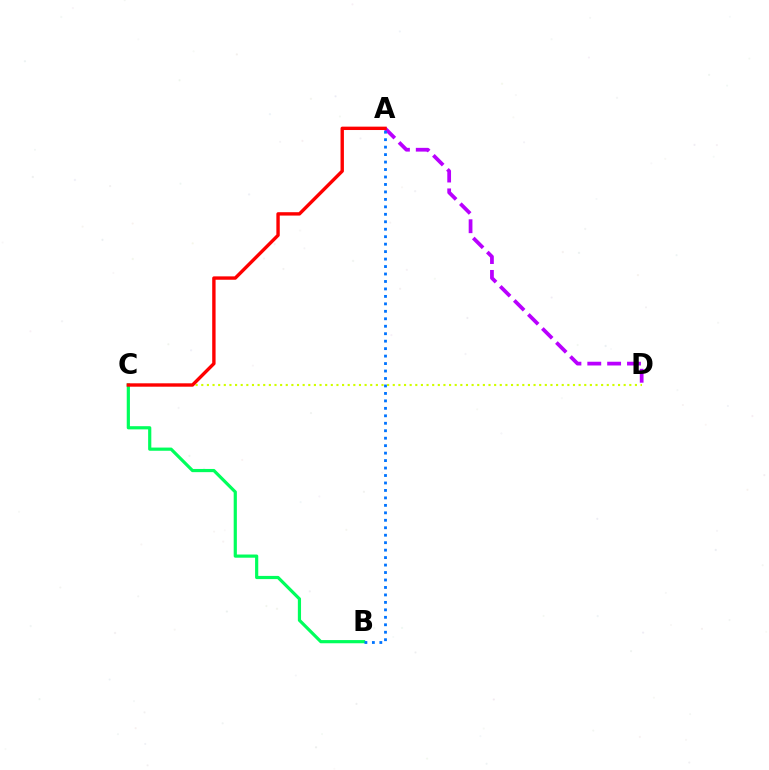{('B', 'C'): [{'color': '#00ff5c', 'line_style': 'solid', 'thickness': 2.29}], ('A', 'D'): [{'color': '#b900ff', 'line_style': 'dashed', 'thickness': 2.7}], ('C', 'D'): [{'color': '#d1ff00', 'line_style': 'dotted', 'thickness': 1.53}], ('A', 'B'): [{'color': '#0074ff', 'line_style': 'dotted', 'thickness': 2.03}], ('A', 'C'): [{'color': '#ff0000', 'line_style': 'solid', 'thickness': 2.43}]}